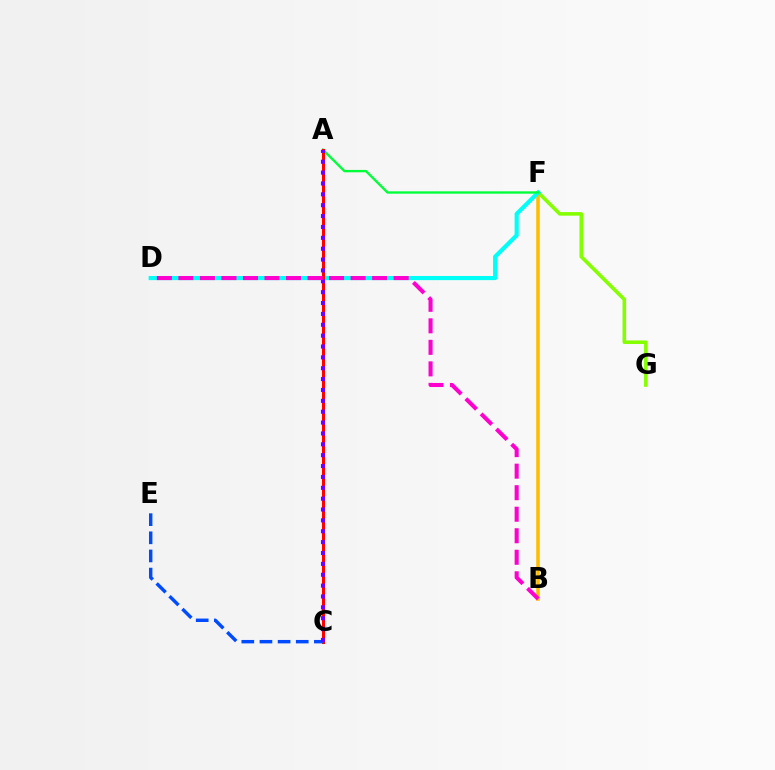{('F', 'G'): [{'color': '#84ff00', 'line_style': 'solid', 'thickness': 2.57}], ('B', 'F'): [{'color': '#ffbd00', 'line_style': 'solid', 'thickness': 2.56}], ('D', 'F'): [{'color': '#00fff6', 'line_style': 'solid', 'thickness': 2.98}], ('A', 'F'): [{'color': '#00ff39', 'line_style': 'solid', 'thickness': 1.7}], ('A', 'C'): [{'color': '#ff0000', 'line_style': 'solid', 'thickness': 2.2}, {'color': '#7200ff', 'line_style': 'dotted', 'thickness': 2.95}], ('C', 'E'): [{'color': '#004bff', 'line_style': 'dashed', 'thickness': 2.46}], ('B', 'D'): [{'color': '#ff00cf', 'line_style': 'dashed', 'thickness': 2.92}]}